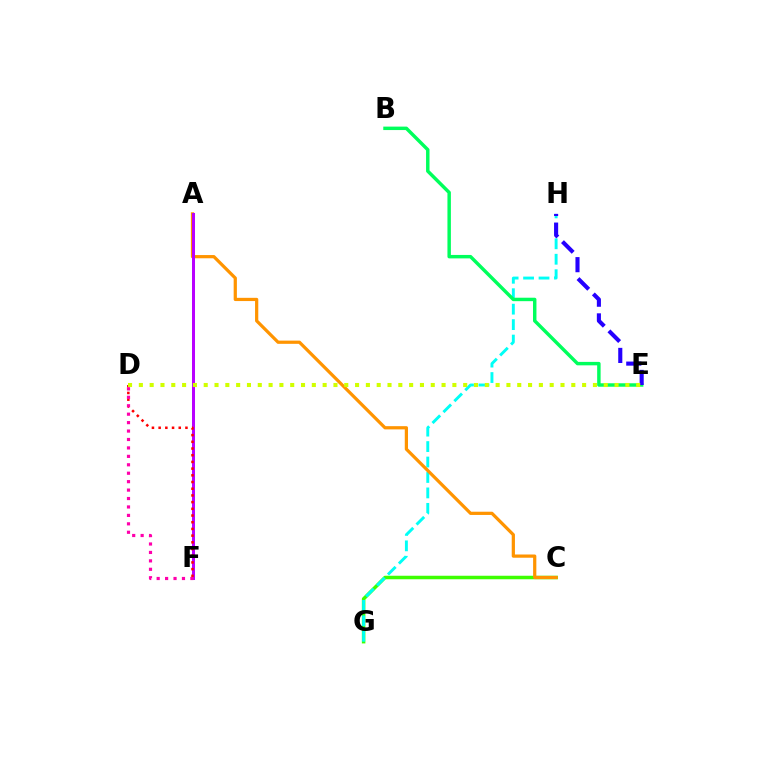{('C', 'G'): [{'color': '#3dff00', 'line_style': 'solid', 'thickness': 2.52}], ('G', 'H'): [{'color': '#00fff6', 'line_style': 'dashed', 'thickness': 2.1}], ('A', 'F'): [{'color': '#0074ff', 'line_style': 'dotted', 'thickness': 2.05}, {'color': '#b900ff', 'line_style': 'solid', 'thickness': 2.17}], ('A', 'C'): [{'color': '#ff9400', 'line_style': 'solid', 'thickness': 2.32}], ('B', 'E'): [{'color': '#00ff5c', 'line_style': 'solid', 'thickness': 2.48}], ('E', 'H'): [{'color': '#2500ff', 'line_style': 'dashed', 'thickness': 2.95}], ('D', 'F'): [{'color': '#ff0000', 'line_style': 'dotted', 'thickness': 1.82}, {'color': '#ff00ac', 'line_style': 'dotted', 'thickness': 2.29}], ('D', 'E'): [{'color': '#d1ff00', 'line_style': 'dotted', 'thickness': 2.94}]}